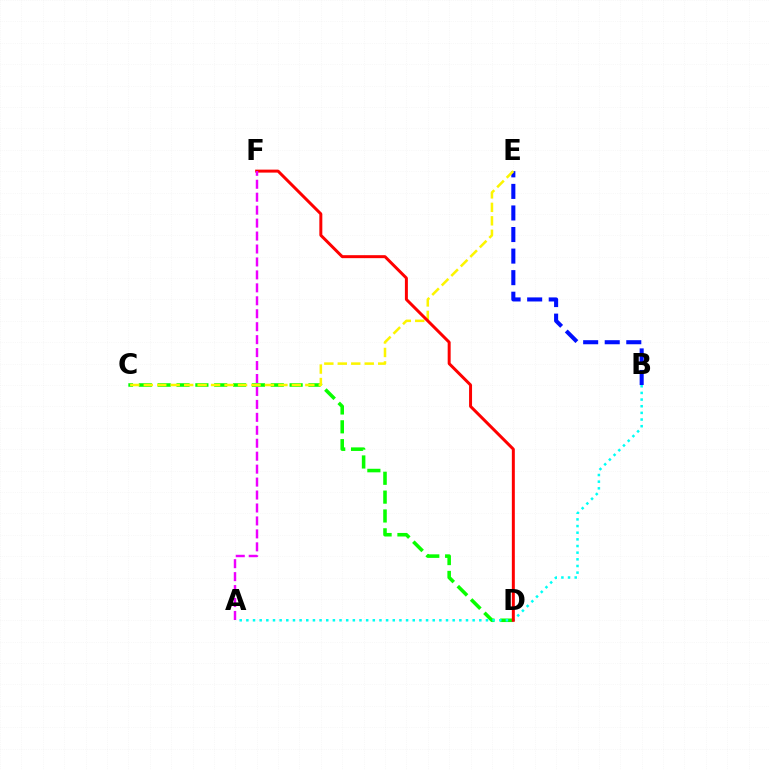{('C', 'D'): [{'color': '#08ff00', 'line_style': 'dashed', 'thickness': 2.56}], ('B', 'E'): [{'color': '#0010ff', 'line_style': 'dashed', 'thickness': 2.93}], ('A', 'B'): [{'color': '#00fff6', 'line_style': 'dotted', 'thickness': 1.81}], ('C', 'E'): [{'color': '#fcf500', 'line_style': 'dashed', 'thickness': 1.83}], ('D', 'F'): [{'color': '#ff0000', 'line_style': 'solid', 'thickness': 2.15}], ('A', 'F'): [{'color': '#ee00ff', 'line_style': 'dashed', 'thickness': 1.76}]}